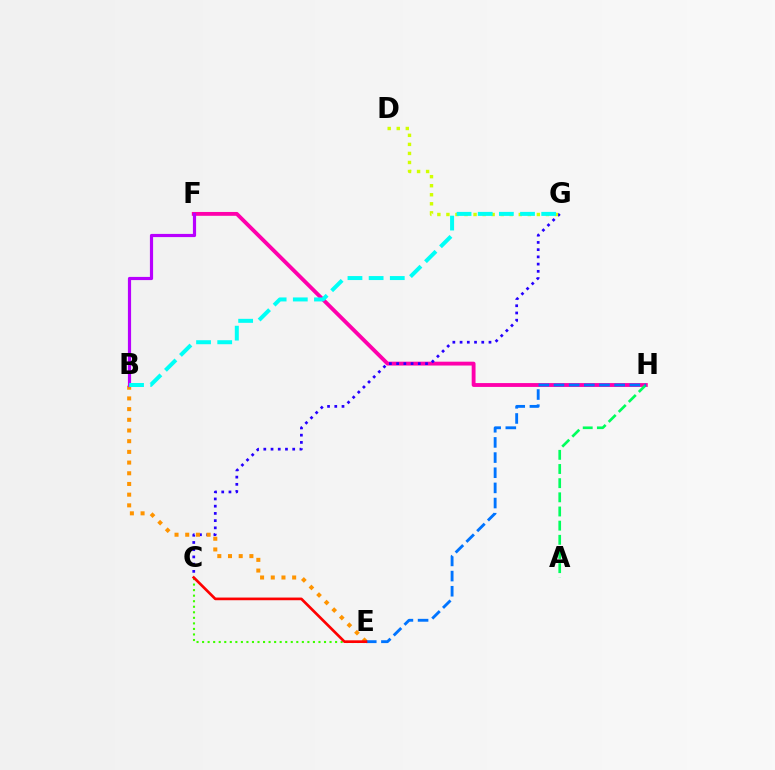{('F', 'H'): [{'color': '#ff00ac', 'line_style': 'solid', 'thickness': 2.77}], ('C', 'G'): [{'color': '#2500ff', 'line_style': 'dotted', 'thickness': 1.96}], ('D', 'G'): [{'color': '#d1ff00', 'line_style': 'dotted', 'thickness': 2.46}], ('B', 'E'): [{'color': '#ff9400', 'line_style': 'dotted', 'thickness': 2.91}], ('C', 'E'): [{'color': '#3dff00', 'line_style': 'dotted', 'thickness': 1.51}, {'color': '#ff0000', 'line_style': 'solid', 'thickness': 1.92}], ('A', 'H'): [{'color': '#00ff5c', 'line_style': 'dashed', 'thickness': 1.92}], ('E', 'H'): [{'color': '#0074ff', 'line_style': 'dashed', 'thickness': 2.06}], ('B', 'F'): [{'color': '#b900ff', 'line_style': 'solid', 'thickness': 2.29}], ('B', 'G'): [{'color': '#00fff6', 'line_style': 'dashed', 'thickness': 2.87}]}